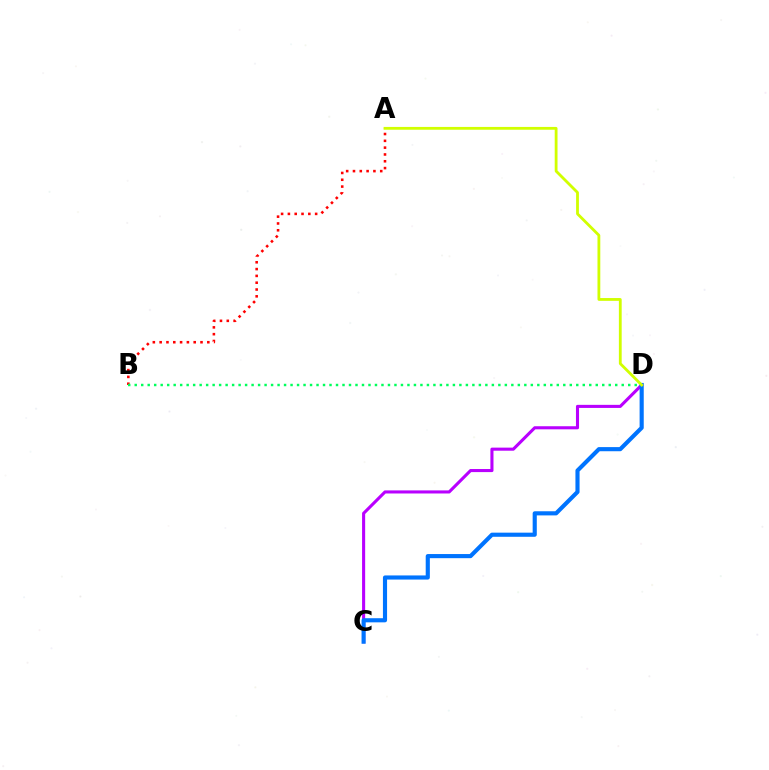{('A', 'B'): [{'color': '#ff0000', 'line_style': 'dotted', 'thickness': 1.85}], ('C', 'D'): [{'color': '#b900ff', 'line_style': 'solid', 'thickness': 2.22}, {'color': '#0074ff', 'line_style': 'solid', 'thickness': 2.98}], ('B', 'D'): [{'color': '#00ff5c', 'line_style': 'dotted', 'thickness': 1.76}], ('A', 'D'): [{'color': '#d1ff00', 'line_style': 'solid', 'thickness': 2.02}]}